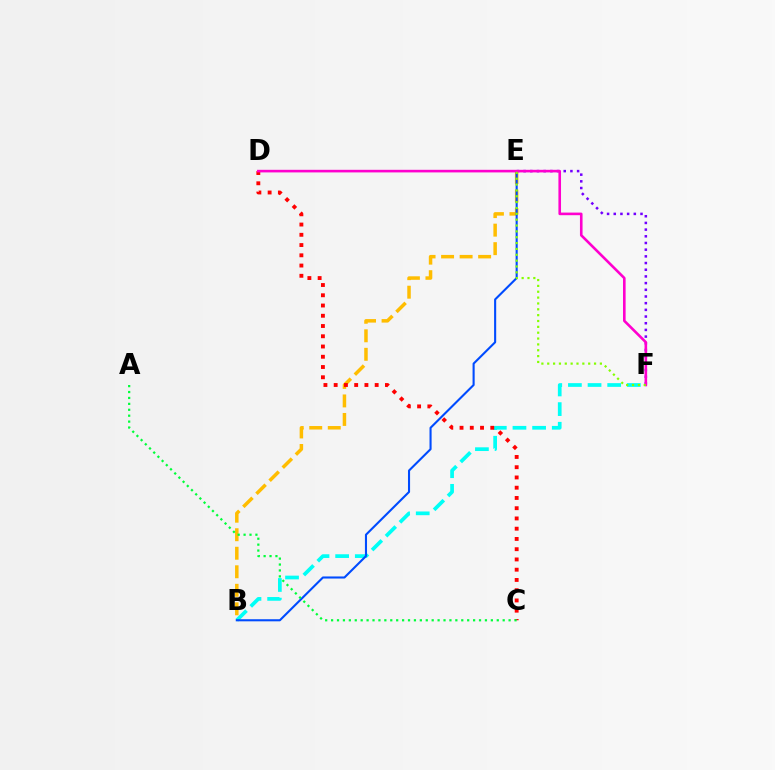{('E', 'F'): [{'color': '#7200ff', 'line_style': 'dotted', 'thickness': 1.82}, {'color': '#84ff00', 'line_style': 'dotted', 'thickness': 1.59}], ('B', 'F'): [{'color': '#00fff6', 'line_style': 'dashed', 'thickness': 2.67}], ('B', 'E'): [{'color': '#ffbd00', 'line_style': 'dashed', 'thickness': 2.52}, {'color': '#004bff', 'line_style': 'solid', 'thickness': 1.51}], ('C', 'D'): [{'color': '#ff0000', 'line_style': 'dotted', 'thickness': 2.78}], ('D', 'F'): [{'color': '#ff00cf', 'line_style': 'solid', 'thickness': 1.87}], ('A', 'C'): [{'color': '#00ff39', 'line_style': 'dotted', 'thickness': 1.61}]}